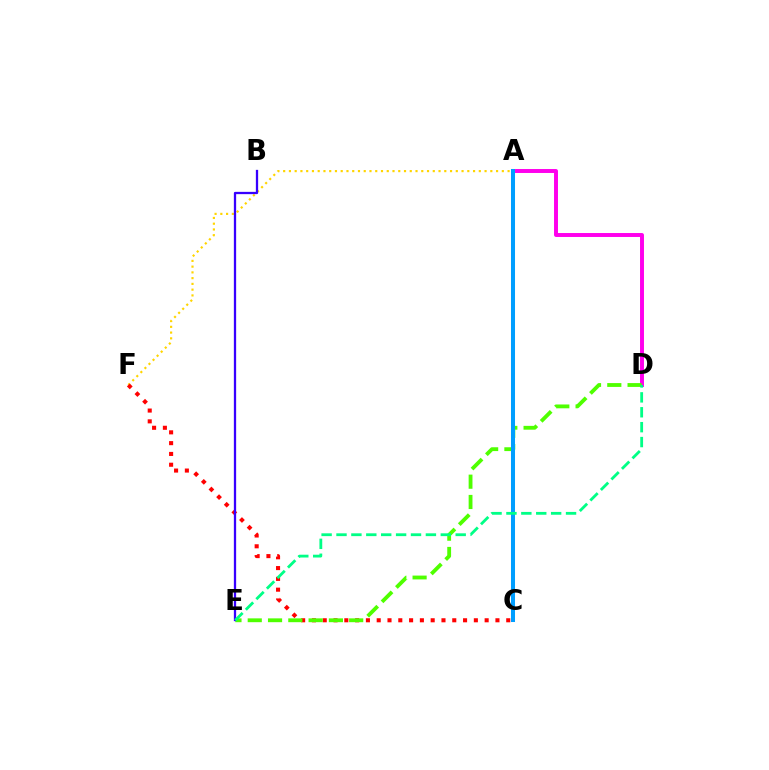{('A', 'D'): [{'color': '#ff00ed', 'line_style': 'solid', 'thickness': 2.84}], ('A', 'F'): [{'color': '#ffd500', 'line_style': 'dotted', 'thickness': 1.56}], ('C', 'F'): [{'color': '#ff0000', 'line_style': 'dotted', 'thickness': 2.93}], ('D', 'E'): [{'color': '#4fff00', 'line_style': 'dashed', 'thickness': 2.76}, {'color': '#00ff86', 'line_style': 'dashed', 'thickness': 2.02}], ('A', 'C'): [{'color': '#009eff', 'line_style': 'solid', 'thickness': 2.9}], ('B', 'E'): [{'color': '#3700ff', 'line_style': 'solid', 'thickness': 1.64}]}